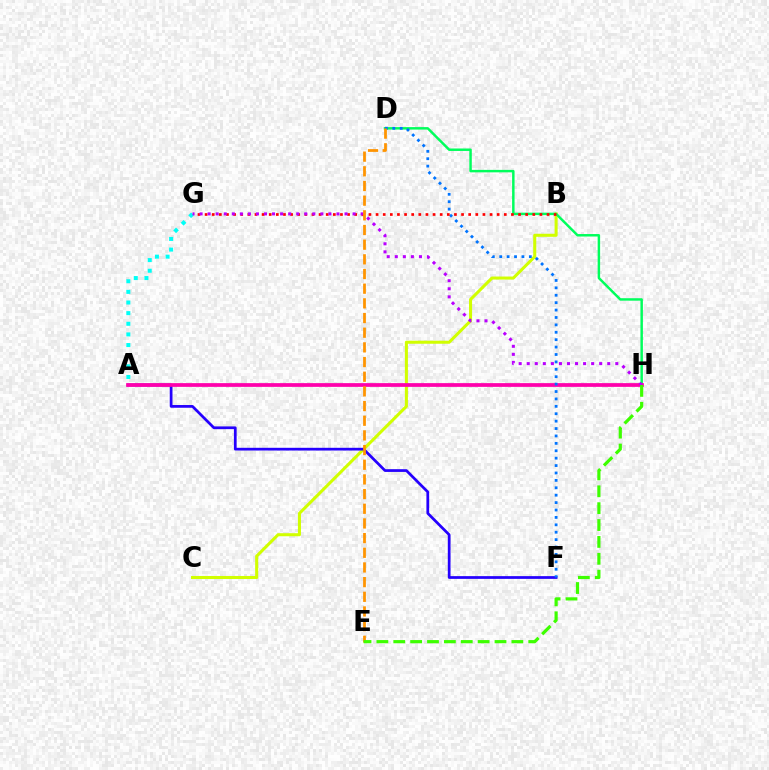{('B', 'C'): [{'color': '#d1ff00', 'line_style': 'solid', 'thickness': 2.19}], ('A', 'G'): [{'color': '#00fff6', 'line_style': 'dotted', 'thickness': 2.89}], ('A', 'F'): [{'color': '#2500ff', 'line_style': 'solid', 'thickness': 1.97}], ('D', 'H'): [{'color': '#00ff5c', 'line_style': 'solid', 'thickness': 1.78}], ('A', 'H'): [{'color': '#ff00ac', 'line_style': 'solid', 'thickness': 2.69}], ('D', 'F'): [{'color': '#0074ff', 'line_style': 'dotted', 'thickness': 2.01}], ('B', 'G'): [{'color': '#ff0000', 'line_style': 'dotted', 'thickness': 1.94}], ('G', 'H'): [{'color': '#b900ff', 'line_style': 'dotted', 'thickness': 2.19}], ('D', 'E'): [{'color': '#ff9400', 'line_style': 'dashed', 'thickness': 1.99}], ('E', 'H'): [{'color': '#3dff00', 'line_style': 'dashed', 'thickness': 2.29}]}